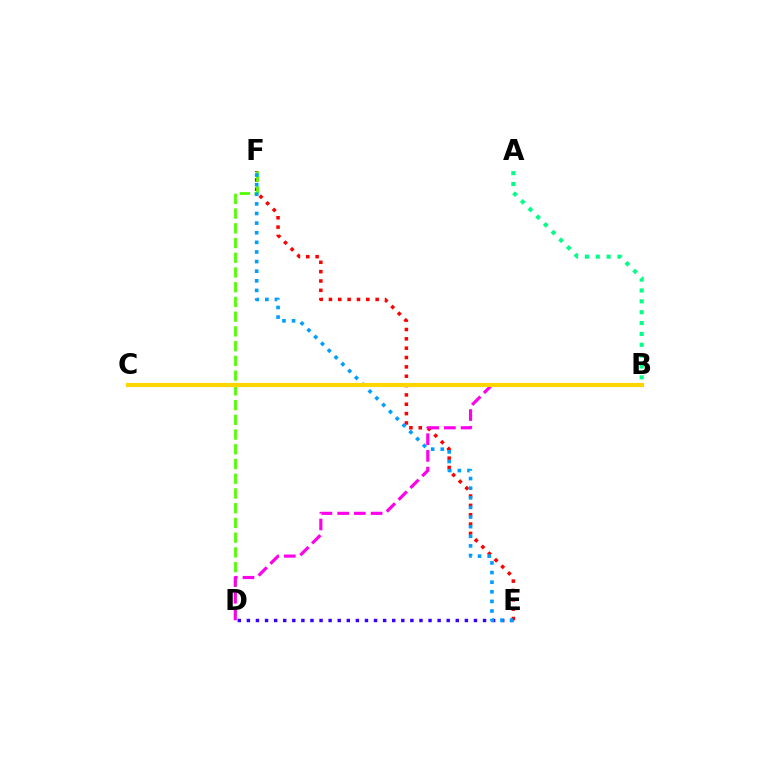{('A', 'B'): [{'color': '#00ff86', 'line_style': 'dotted', 'thickness': 2.95}], ('E', 'F'): [{'color': '#ff0000', 'line_style': 'dotted', 'thickness': 2.54}, {'color': '#009eff', 'line_style': 'dotted', 'thickness': 2.61}], ('D', 'E'): [{'color': '#3700ff', 'line_style': 'dotted', 'thickness': 2.47}], ('D', 'F'): [{'color': '#4fff00', 'line_style': 'dashed', 'thickness': 2.0}], ('B', 'D'): [{'color': '#ff00ed', 'line_style': 'dashed', 'thickness': 2.27}], ('B', 'C'): [{'color': '#ffd500', 'line_style': 'solid', 'thickness': 3.0}]}